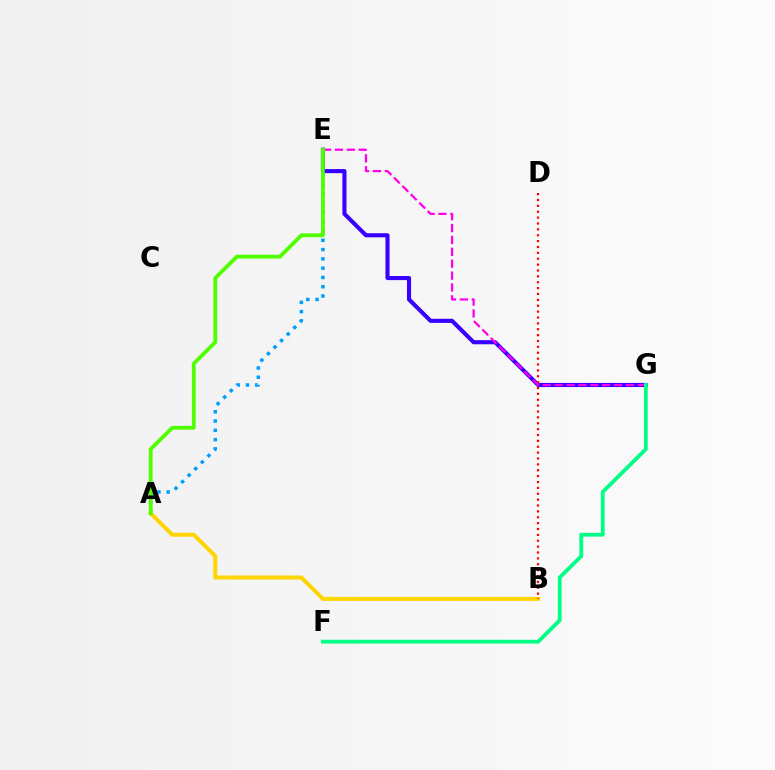{('E', 'G'): [{'color': '#3700ff', 'line_style': 'solid', 'thickness': 2.95}, {'color': '#ff00ed', 'line_style': 'dashed', 'thickness': 1.61}], ('A', 'E'): [{'color': '#009eff', 'line_style': 'dotted', 'thickness': 2.52}, {'color': '#4fff00', 'line_style': 'solid', 'thickness': 2.74}], ('A', 'B'): [{'color': '#ffd500', 'line_style': 'solid', 'thickness': 2.87}], ('B', 'D'): [{'color': '#ff0000', 'line_style': 'dotted', 'thickness': 1.6}], ('F', 'G'): [{'color': '#00ff86', 'line_style': 'solid', 'thickness': 2.73}]}